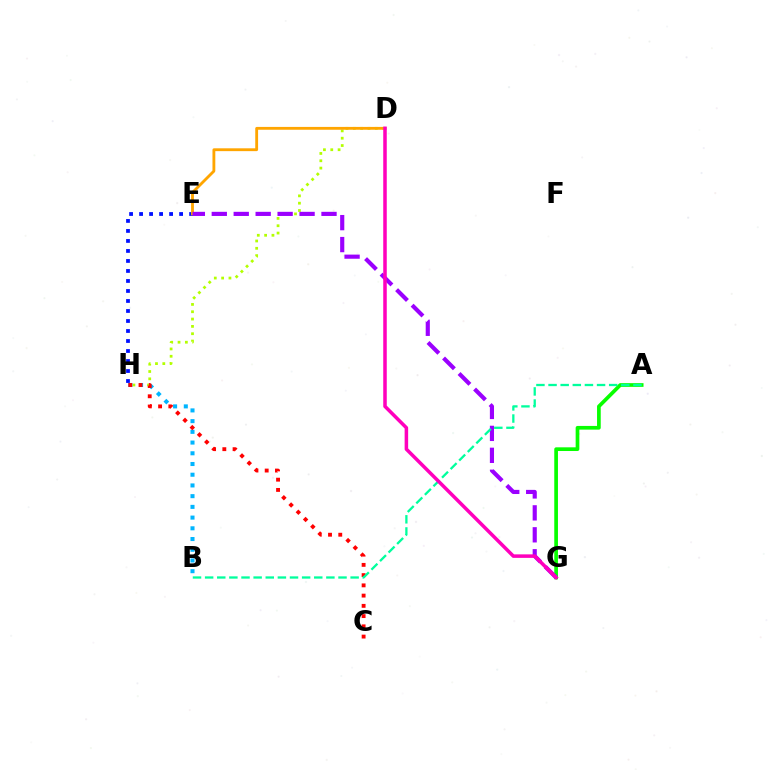{('A', 'G'): [{'color': '#08ff00', 'line_style': 'solid', 'thickness': 2.66}], ('E', 'H'): [{'color': '#0010ff', 'line_style': 'dotted', 'thickness': 2.72}], ('D', 'H'): [{'color': '#b3ff00', 'line_style': 'dotted', 'thickness': 1.99}], ('D', 'E'): [{'color': '#ffa500', 'line_style': 'solid', 'thickness': 2.04}], ('E', 'G'): [{'color': '#9b00ff', 'line_style': 'dashed', 'thickness': 2.98}], ('B', 'H'): [{'color': '#00b5ff', 'line_style': 'dotted', 'thickness': 2.91}], ('C', 'H'): [{'color': '#ff0000', 'line_style': 'dotted', 'thickness': 2.78}], ('A', 'B'): [{'color': '#00ff9d', 'line_style': 'dashed', 'thickness': 1.65}], ('D', 'G'): [{'color': '#ff00bd', 'line_style': 'solid', 'thickness': 2.53}]}